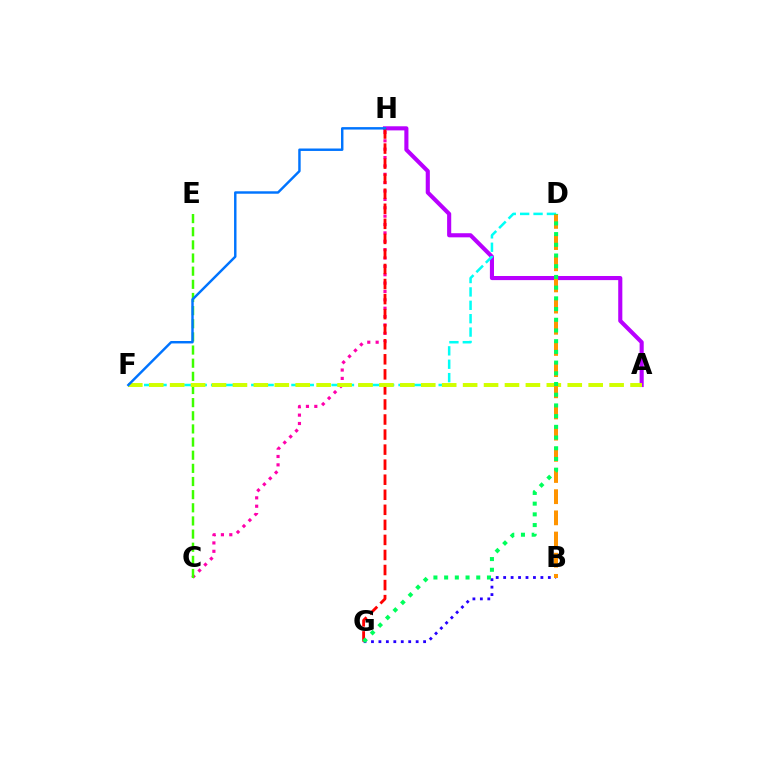{('C', 'H'): [{'color': '#ff00ac', 'line_style': 'dotted', 'thickness': 2.27}], ('B', 'G'): [{'color': '#2500ff', 'line_style': 'dotted', 'thickness': 2.02}], ('A', 'H'): [{'color': '#b900ff', 'line_style': 'solid', 'thickness': 2.96}], ('D', 'F'): [{'color': '#00fff6', 'line_style': 'dashed', 'thickness': 1.82}], ('C', 'E'): [{'color': '#3dff00', 'line_style': 'dashed', 'thickness': 1.79}], ('G', 'H'): [{'color': '#ff0000', 'line_style': 'dashed', 'thickness': 2.04}], ('A', 'F'): [{'color': '#d1ff00', 'line_style': 'dashed', 'thickness': 2.84}], ('F', 'H'): [{'color': '#0074ff', 'line_style': 'solid', 'thickness': 1.76}], ('B', 'D'): [{'color': '#ff9400', 'line_style': 'dashed', 'thickness': 2.88}], ('D', 'G'): [{'color': '#00ff5c', 'line_style': 'dotted', 'thickness': 2.91}]}